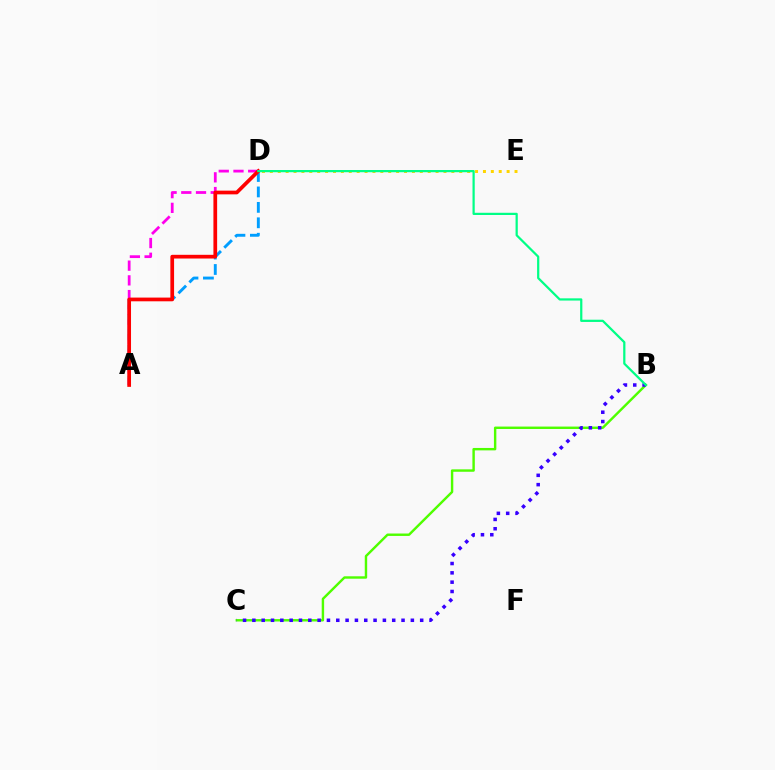{('B', 'C'): [{'color': '#4fff00', 'line_style': 'solid', 'thickness': 1.74}, {'color': '#3700ff', 'line_style': 'dotted', 'thickness': 2.53}], ('D', 'E'): [{'color': '#ffd500', 'line_style': 'dotted', 'thickness': 2.14}], ('A', 'D'): [{'color': '#009eff', 'line_style': 'dashed', 'thickness': 2.1}, {'color': '#ff00ed', 'line_style': 'dashed', 'thickness': 2.0}, {'color': '#ff0000', 'line_style': 'solid', 'thickness': 2.67}], ('B', 'D'): [{'color': '#00ff86', 'line_style': 'solid', 'thickness': 1.6}]}